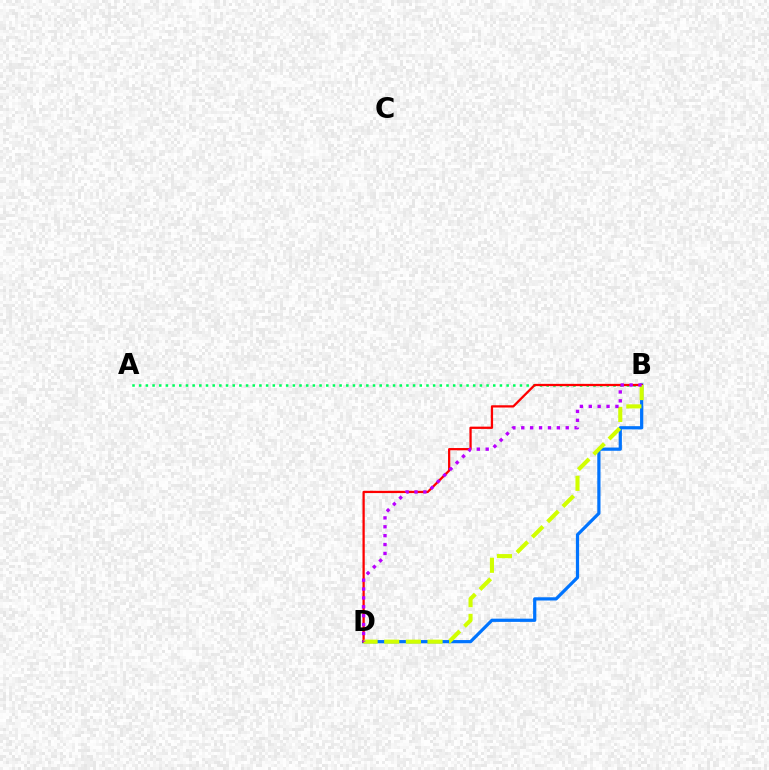{('A', 'B'): [{'color': '#00ff5c', 'line_style': 'dotted', 'thickness': 1.82}], ('B', 'D'): [{'color': '#0074ff', 'line_style': 'solid', 'thickness': 2.32}, {'color': '#ff0000', 'line_style': 'solid', 'thickness': 1.64}, {'color': '#d1ff00', 'line_style': 'dashed', 'thickness': 2.94}, {'color': '#b900ff', 'line_style': 'dotted', 'thickness': 2.41}]}